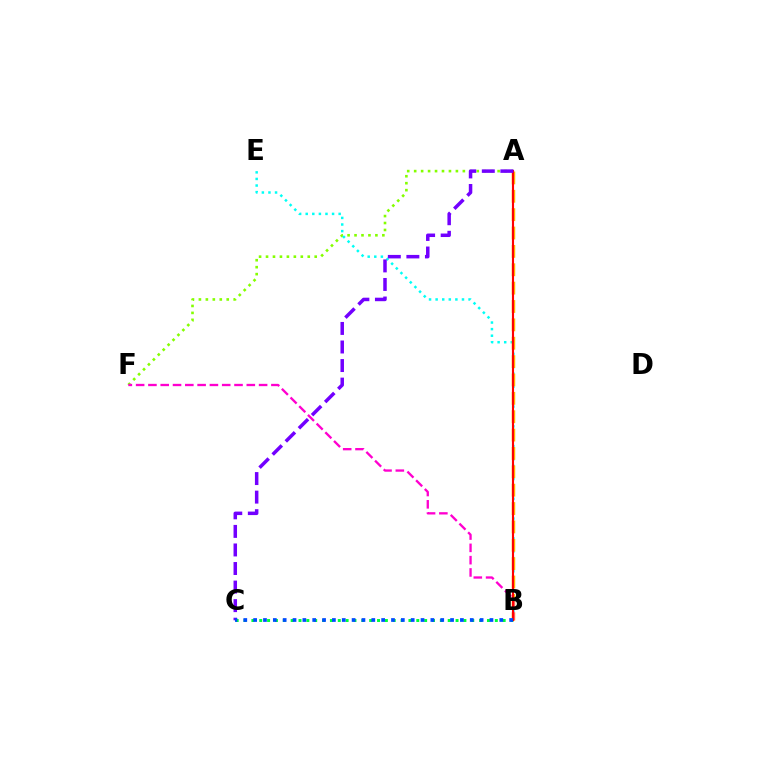{('A', 'F'): [{'color': '#84ff00', 'line_style': 'dotted', 'thickness': 1.89}], ('B', 'E'): [{'color': '#00fff6', 'line_style': 'dotted', 'thickness': 1.79}], ('B', 'C'): [{'color': '#00ff39', 'line_style': 'dotted', 'thickness': 2.13}, {'color': '#004bff', 'line_style': 'dotted', 'thickness': 2.68}], ('A', 'B'): [{'color': '#ffbd00', 'line_style': 'dashed', 'thickness': 2.5}, {'color': '#ff0000', 'line_style': 'solid', 'thickness': 1.54}], ('B', 'F'): [{'color': '#ff00cf', 'line_style': 'dashed', 'thickness': 1.67}], ('A', 'C'): [{'color': '#7200ff', 'line_style': 'dashed', 'thickness': 2.52}]}